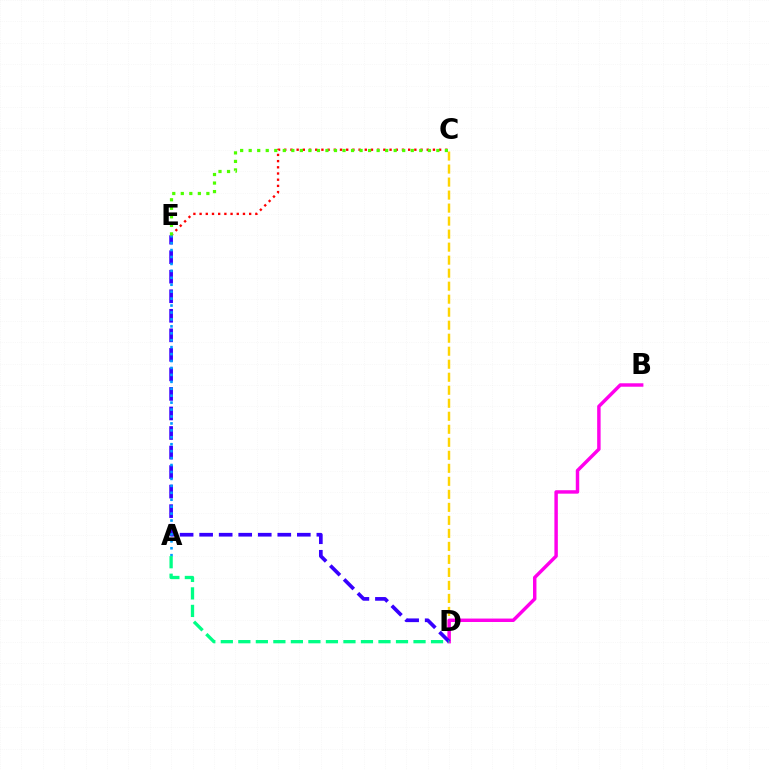{('C', 'D'): [{'color': '#ffd500', 'line_style': 'dashed', 'thickness': 1.77}], ('C', 'E'): [{'color': '#ff0000', 'line_style': 'dotted', 'thickness': 1.68}, {'color': '#4fff00', 'line_style': 'dotted', 'thickness': 2.32}], ('B', 'D'): [{'color': '#ff00ed', 'line_style': 'solid', 'thickness': 2.48}], ('D', 'E'): [{'color': '#3700ff', 'line_style': 'dashed', 'thickness': 2.65}], ('A', 'E'): [{'color': '#009eff', 'line_style': 'dotted', 'thickness': 1.88}], ('A', 'D'): [{'color': '#00ff86', 'line_style': 'dashed', 'thickness': 2.38}]}